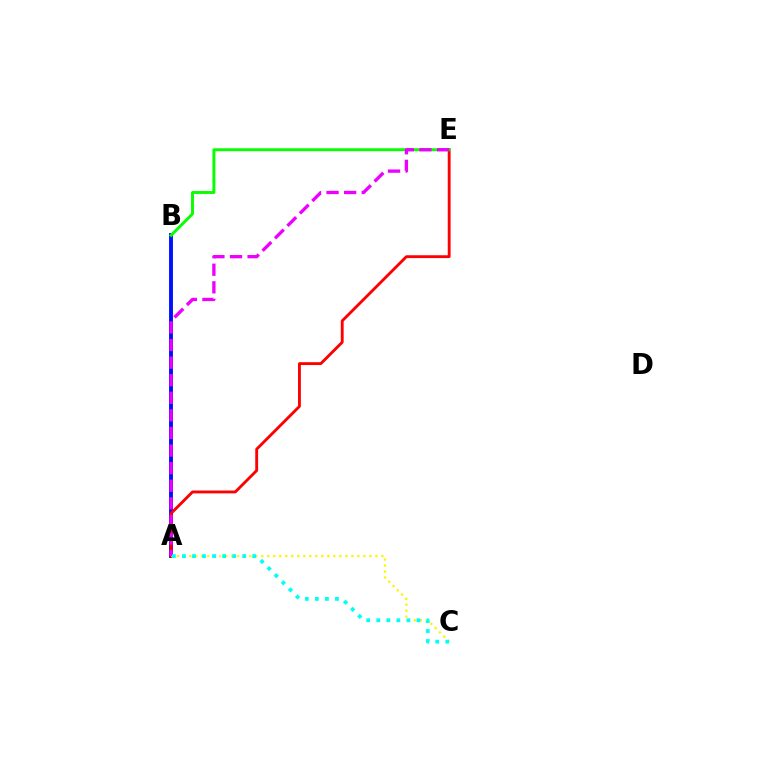{('A', 'B'): [{'color': '#0010ff', 'line_style': 'solid', 'thickness': 2.8}], ('A', 'E'): [{'color': '#ff0000', 'line_style': 'solid', 'thickness': 2.05}, {'color': '#ee00ff', 'line_style': 'dashed', 'thickness': 2.39}], ('A', 'C'): [{'color': '#fcf500', 'line_style': 'dotted', 'thickness': 1.63}, {'color': '#00fff6', 'line_style': 'dotted', 'thickness': 2.73}], ('B', 'E'): [{'color': '#08ff00', 'line_style': 'solid', 'thickness': 2.11}]}